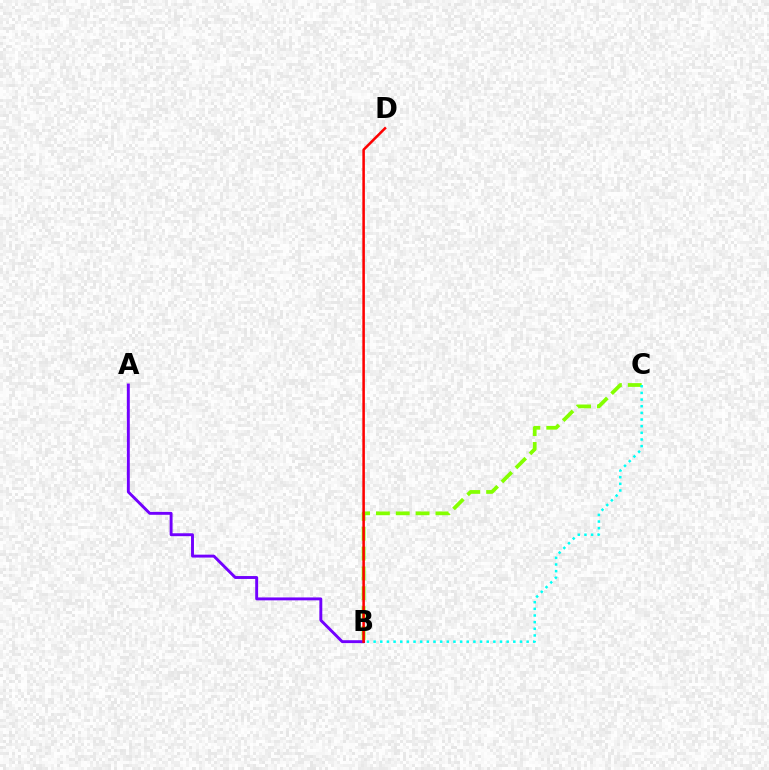{('A', 'B'): [{'color': '#7200ff', 'line_style': 'solid', 'thickness': 2.09}], ('B', 'C'): [{'color': '#84ff00', 'line_style': 'dashed', 'thickness': 2.7}, {'color': '#00fff6', 'line_style': 'dotted', 'thickness': 1.81}], ('B', 'D'): [{'color': '#ff0000', 'line_style': 'solid', 'thickness': 1.83}]}